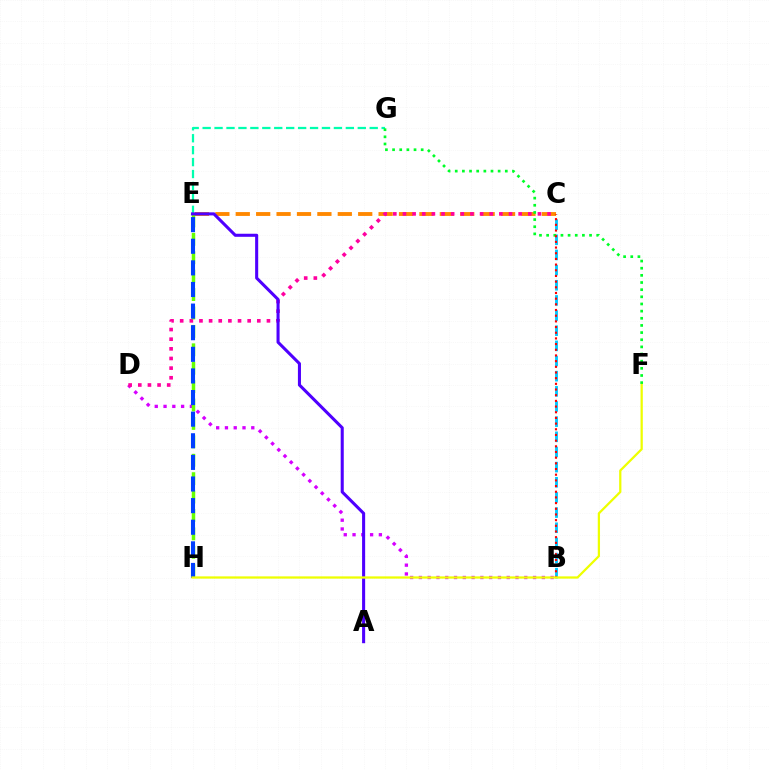{('B', 'D'): [{'color': '#d600ff', 'line_style': 'dotted', 'thickness': 2.39}], ('B', 'C'): [{'color': '#00c7ff', 'line_style': 'dashed', 'thickness': 2.06}, {'color': '#ff0000', 'line_style': 'dotted', 'thickness': 1.54}], ('C', 'E'): [{'color': '#ff8800', 'line_style': 'dashed', 'thickness': 2.77}], ('E', 'G'): [{'color': '#00ffaf', 'line_style': 'dashed', 'thickness': 1.62}], ('C', 'D'): [{'color': '#ff00a0', 'line_style': 'dotted', 'thickness': 2.62}], ('E', 'H'): [{'color': '#66ff00', 'line_style': 'dashed', 'thickness': 2.5}, {'color': '#003fff', 'line_style': 'dashed', 'thickness': 2.94}], ('A', 'E'): [{'color': '#4f00ff', 'line_style': 'solid', 'thickness': 2.21}], ('F', 'G'): [{'color': '#00ff27', 'line_style': 'dotted', 'thickness': 1.94}], ('F', 'H'): [{'color': '#eeff00', 'line_style': 'solid', 'thickness': 1.62}]}